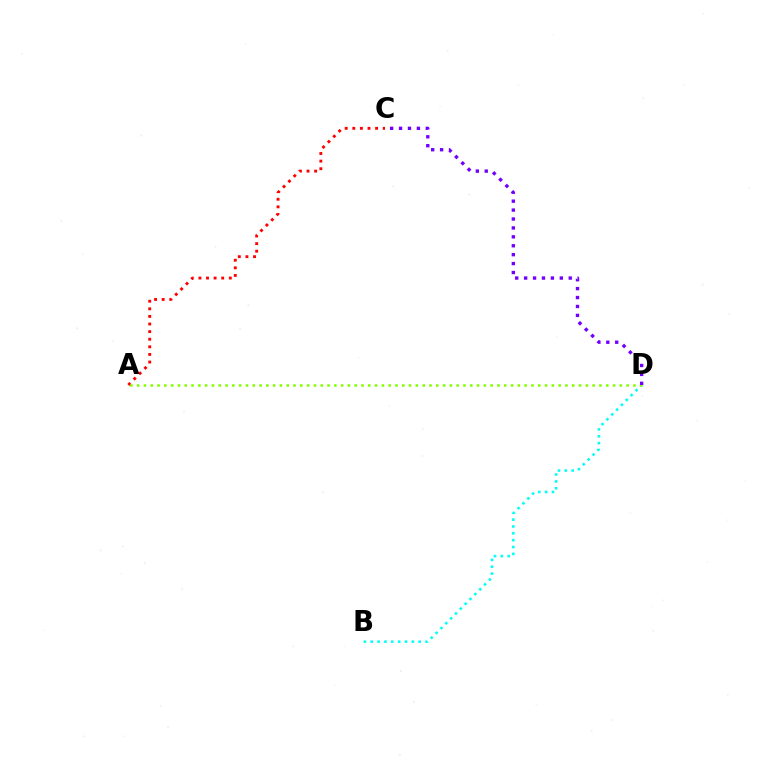{('A', 'C'): [{'color': '#ff0000', 'line_style': 'dotted', 'thickness': 2.07}], ('B', 'D'): [{'color': '#00fff6', 'line_style': 'dotted', 'thickness': 1.86}], ('A', 'D'): [{'color': '#84ff00', 'line_style': 'dotted', 'thickness': 1.85}], ('C', 'D'): [{'color': '#7200ff', 'line_style': 'dotted', 'thickness': 2.42}]}